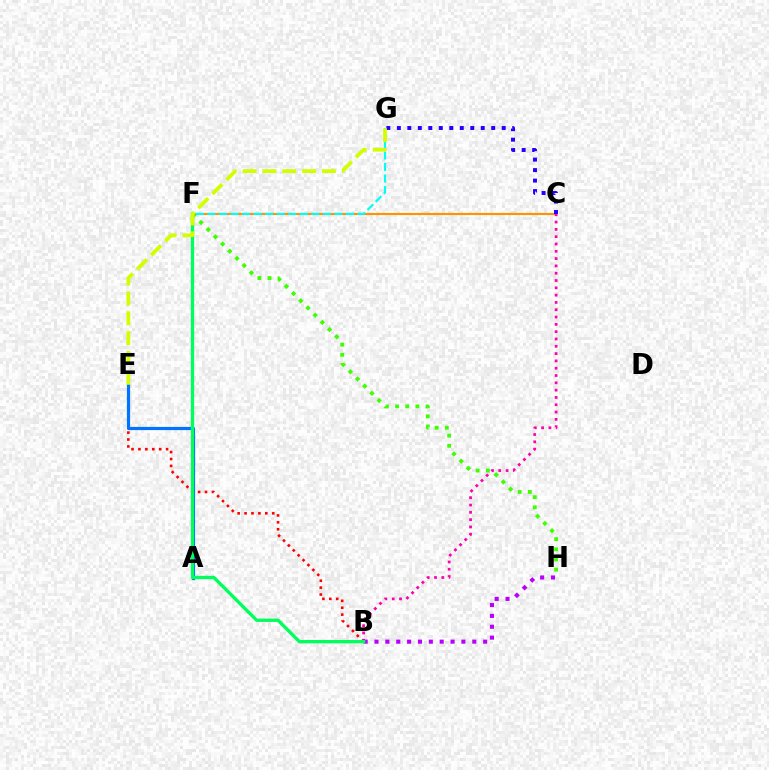{('B', 'E'): [{'color': '#ff0000', 'line_style': 'dotted', 'thickness': 1.88}], ('C', 'F'): [{'color': '#ff9400', 'line_style': 'solid', 'thickness': 1.55}], ('B', 'C'): [{'color': '#ff00ac', 'line_style': 'dotted', 'thickness': 1.99}], ('B', 'H'): [{'color': '#b900ff', 'line_style': 'dotted', 'thickness': 2.95}], ('A', 'E'): [{'color': '#0074ff', 'line_style': 'solid', 'thickness': 2.3}], ('B', 'F'): [{'color': '#00ff5c', 'line_style': 'solid', 'thickness': 2.38}], ('C', 'G'): [{'color': '#2500ff', 'line_style': 'dotted', 'thickness': 2.85}], ('F', 'G'): [{'color': '#00fff6', 'line_style': 'dashed', 'thickness': 1.57}], ('F', 'H'): [{'color': '#3dff00', 'line_style': 'dotted', 'thickness': 2.76}], ('E', 'G'): [{'color': '#d1ff00', 'line_style': 'dashed', 'thickness': 2.7}]}